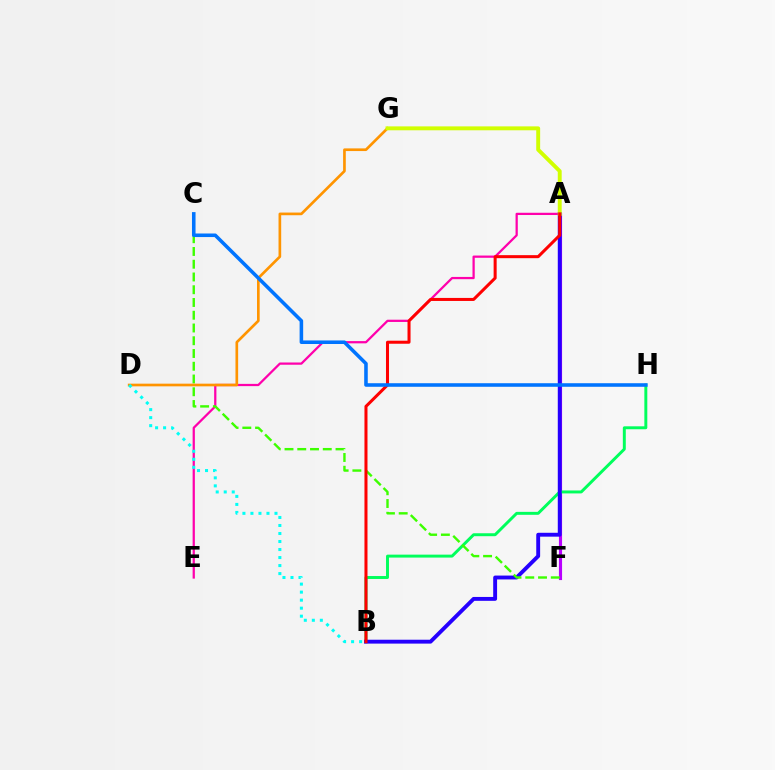{('A', 'F'): [{'color': '#b900ff', 'line_style': 'solid', 'thickness': 2.26}], ('B', 'H'): [{'color': '#00ff5c', 'line_style': 'solid', 'thickness': 2.12}], ('A', 'E'): [{'color': '#ff00ac', 'line_style': 'solid', 'thickness': 1.62}], ('A', 'B'): [{'color': '#2500ff', 'line_style': 'solid', 'thickness': 2.79}, {'color': '#ff0000', 'line_style': 'solid', 'thickness': 2.18}], ('C', 'F'): [{'color': '#3dff00', 'line_style': 'dashed', 'thickness': 1.73}], ('D', 'G'): [{'color': '#ff9400', 'line_style': 'solid', 'thickness': 1.92}], ('A', 'G'): [{'color': '#d1ff00', 'line_style': 'solid', 'thickness': 2.81}], ('B', 'D'): [{'color': '#00fff6', 'line_style': 'dotted', 'thickness': 2.18}], ('C', 'H'): [{'color': '#0074ff', 'line_style': 'solid', 'thickness': 2.56}]}